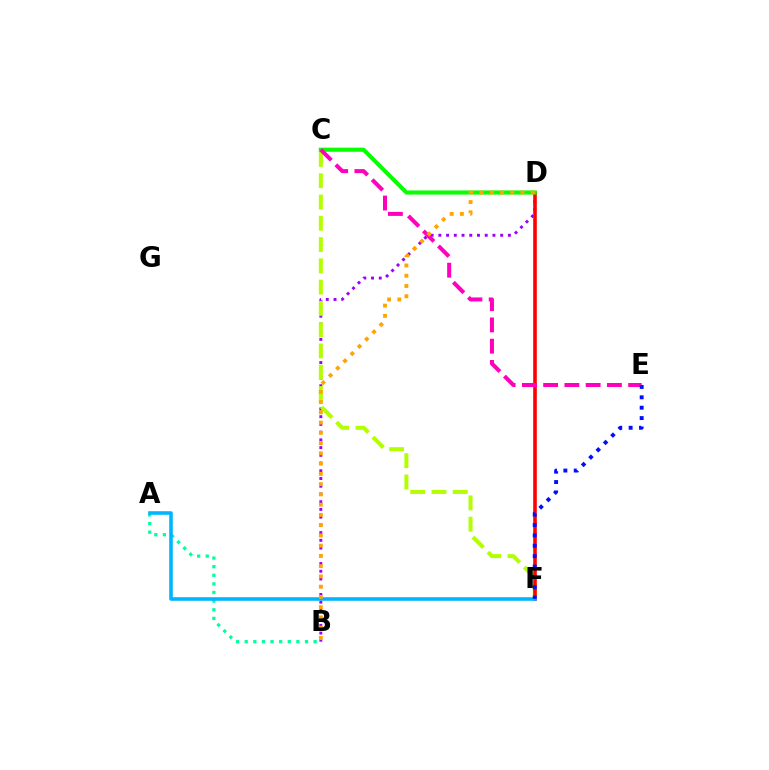{('A', 'B'): [{'color': '#00ff9d', 'line_style': 'dotted', 'thickness': 2.34}], ('B', 'D'): [{'color': '#9b00ff', 'line_style': 'dotted', 'thickness': 2.1}, {'color': '#ffa500', 'line_style': 'dotted', 'thickness': 2.79}], ('C', 'F'): [{'color': '#b3ff00', 'line_style': 'dashed', 'thickness': 2.89}], ('D', 'F'): [{'color': '#ff0000', 'line_style': 'solid', 'thickness': 2.59}], ('C', 'D'): [{'color': '#08ff00', 'line_style': 'solid', 'thickness': 2.96}], ('A', 'F'): [{'color': '#00b5ff', 'line_style': 'solid', 'thickness': 2.57}], ('C', 'E'): [{'color': '#ff00bd', 'line_style': 'dashed', 'thickness': 2.89}], ('E', 'F'): [{'color': '#0010ff', 'line_style': 'dotted', 'thickness': 2.82}]}